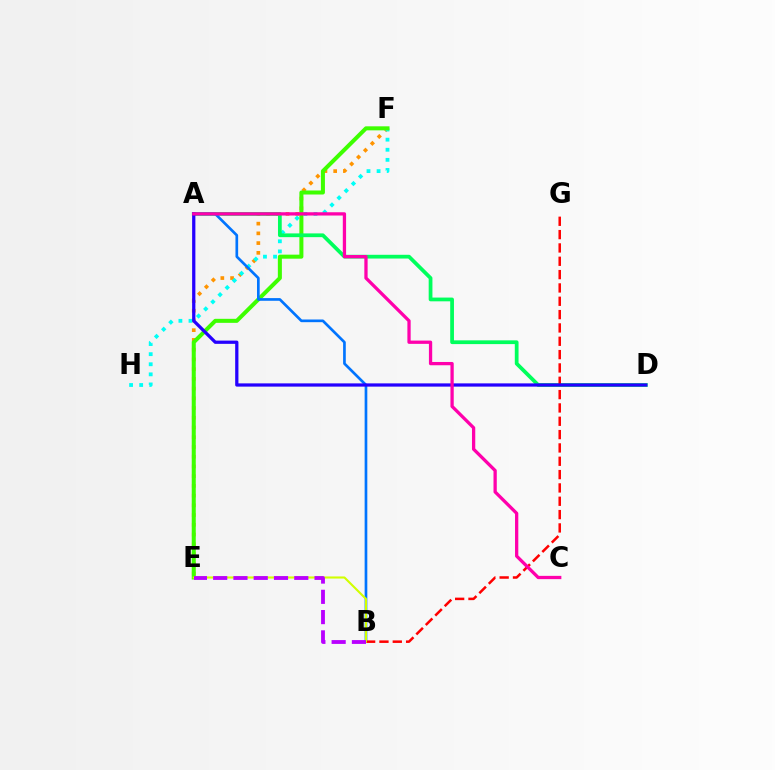{('E', 'F'): [{'color': '#ff9400', 'line_style': 'dotted', 'thickness': 2.64}, {'color': '#3dff00', 'line_style': 'solid', 'thickness': 2.9}], ('F', 'H'): [{'color': '#00fff6', 'line_style': 'dotted', 'thickness': 2.74}], ('A', 'D'): [{'color': '#00ff5c', 'line_style': 'solid', 'thickness': 2.7}, {'color': '#2500ff', 'line_style': 'solid', 'thickness': 2.34}], ('A', 'B'): [{'color': '#0074ff', 'line_style': 'solid', 'thickness': 1.93}], ('B', 'G'): [{'color': '#ff0000', 'line_style': 'dashed', 'thickness': 1.81}], ('B', 'E'): [{'color': '#d1ff00', 'line_style': 'solid', 'thickness': 1.51}, {'color': '#b900ff', 'line_style': 'dashed', 'thickness': 2.75}], ('A', 'C'): [{'color': '#ff00ac', 'line_style': 'solid', 'thickness': 2.36}]}